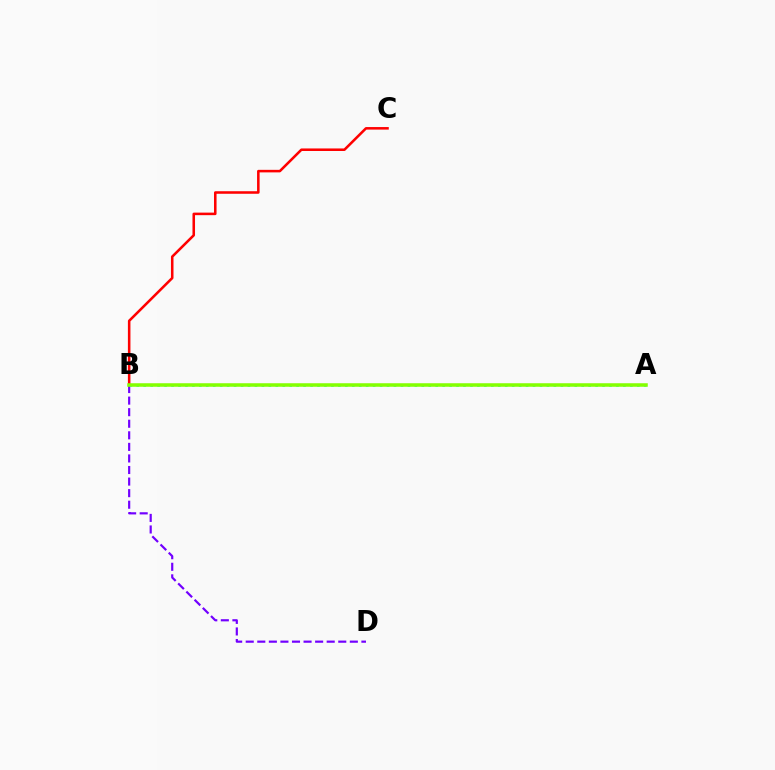{('B', 'D'): [{'color': '#7200ff', 'line_style': 'dashed', 'thickness': 1.57}], ('B', 'C'): [{'color': '#ff0000', 'line_style': 'solid', 'thickness': 1.83}], ('A', 'B'): [{'color': '#00fff6', 'line_style': 'dotted', 'thickness': 1.89}, {'color': '#84ff00', 'line_style': 'solid', 'thickness': 2.54}]}